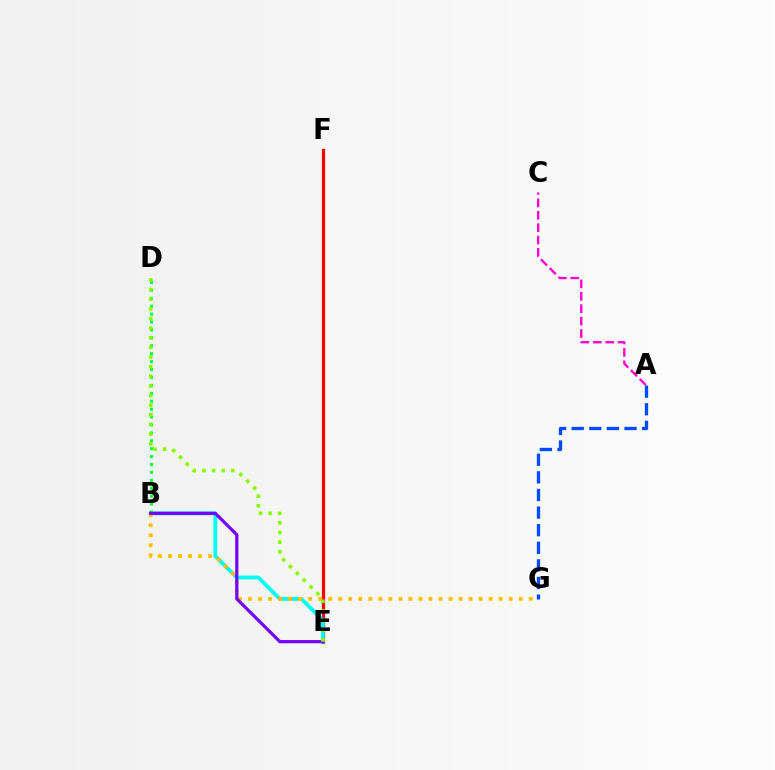{('E', 'F'): [{'color': '#ff0000', 'line_style': 'solid', 'thickness': 2.33}], ('A', 'C'): [{'color': '#ff00cf', 'line_style': 'dashed', 'thickness': 1.68}], ('B', 'E'): [{'color': '#00fff6', 'line_style': 'solid', 'thickness': 2.72}, {'color': '#7200ff', 'line_style': 'solid', 'thickness': 2.3}], ('B', 'D'): [{'color': '#00ff39', 'line_style': 'dotted', 'thickness': 2.15}], ('B', 'G'): [{'color': '#ffbd00', 'line_style': 'dotted', 'thickness': 2.72}], ('D', 'E'): [{'color': '#84ff00', 'line_style': 'dotted', 'thickness': 2.62}], ('A', 'G'): [{'color': '#004bff', 'line_style': 'dashed', 'thickness': 2.39}]}